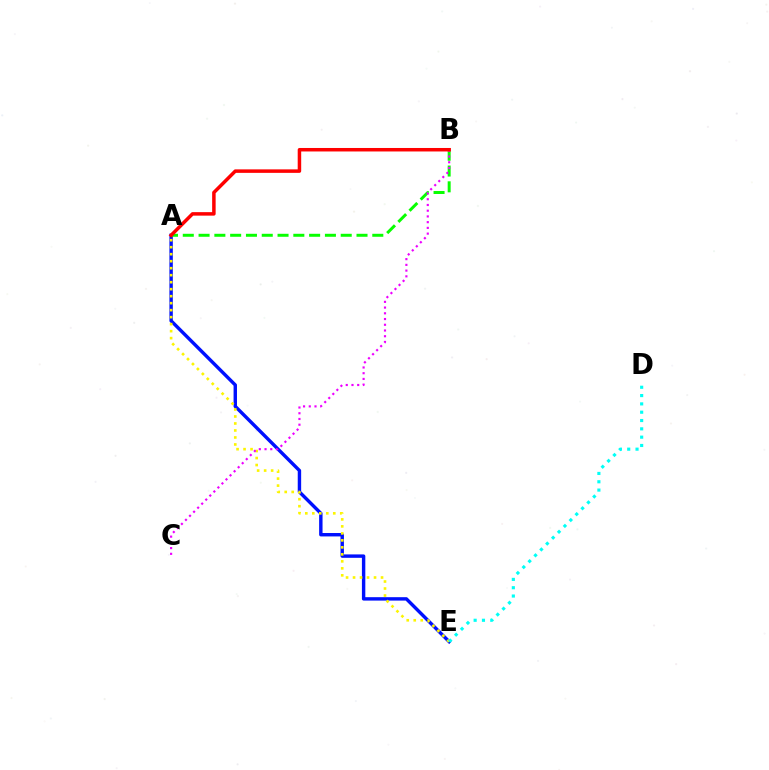{('A', 'E'): [{'color': '#0010ff', 'line_style': 'solid', 'thickness': 2.46}, {'color': '#fcf500', 'line_style': 'dotted', 'thickness': 1.9}], ('A', 'B'): [{'color': '#08ff00', 'line_style': 'dashed', 'thickness': 2.15}, {'color': '#ff0000', 'line_style': 'solid', 'thickness': 2.52}], ('B', 'C'): [{'color': '#ee00ff', 'line_style': 'dotted', 'thickness': 1.56}], ('D', 'E'): [{'color': '#00fff6', 'line_style': 'dotted', 'thickness': 2.26}]}